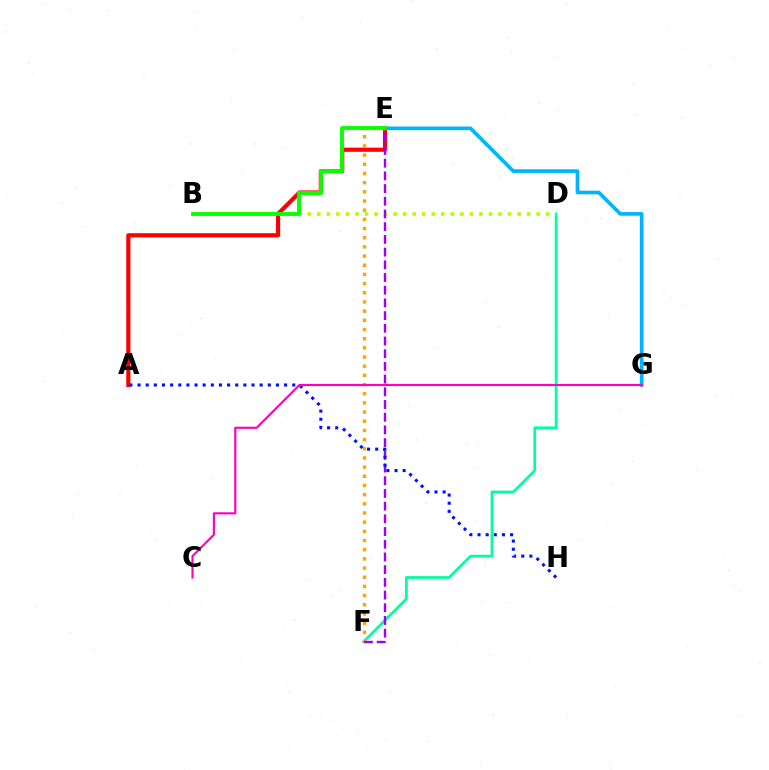{('A', 'E'): [{'color': '#ff0000', 'line_style': 'solid', 'thickness': 2.99}], ('D', 'F'): [{'color': '#00ff9d', 'line_style': 'solid', 'thickness': 1.97}], ('E', 'F'): [{'color': '#ffa500', 'line_style': 'dotted', 'thickness': 2.49}, {'color': '#9b00ff', 'line_style': 'dashed', 'thickness': 1.73}], ('B', 'D'): [{'color': '#b3ff00', 'line_style': 'dotted', 'thickness': 2.59}], ('E', 'G'): [{'color': '#00b5ff', 'line_style': 'solid', 'thickness': 2.63}], ('A', 'H'): [{'color': '#0010ff', 'line_style': 'dotted', 'thickness': 2.21}], ('B', 'E'): [{'color': '#08ff00', 'line_style': 'solid', 'thickness': 2.79}], ('C', 'G'): [{'color': '#ff00bd', 'line_style': 'solid', 'thickness': 1.55}]}